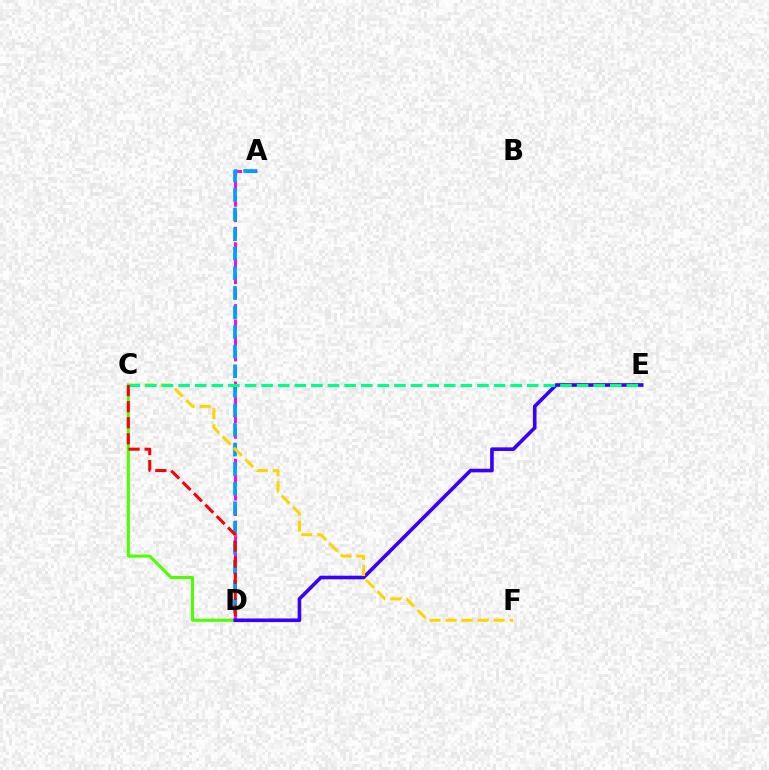{('A', 'D'): [{'color': '#ff00ed', 'line_style': 'dashed', 'thickness': 2.1}, {'color': '#009eff', 'line_style': 'dashed', 'thickness': 2.66}], ('C', 'D'): [{'color': '#4fff00', 'line_style': 'solid', 'thickness': 2.2}, {'color': '#ff0000', 'line_style': 'dashed', 'thickness': 2.18}], ('D', 'E'): [{'color': '#3700ff', 'line_style': 'solid', 'thickness': 2.61}], ('C', 'F'): [{'color': '#ffd500', 'line_style': 'dashed', 'thickness': 2.18}], ('C', 'E'): [{'color': '#00ff86', 'line_style': 'dashed', 'thickness': 2.26}]}